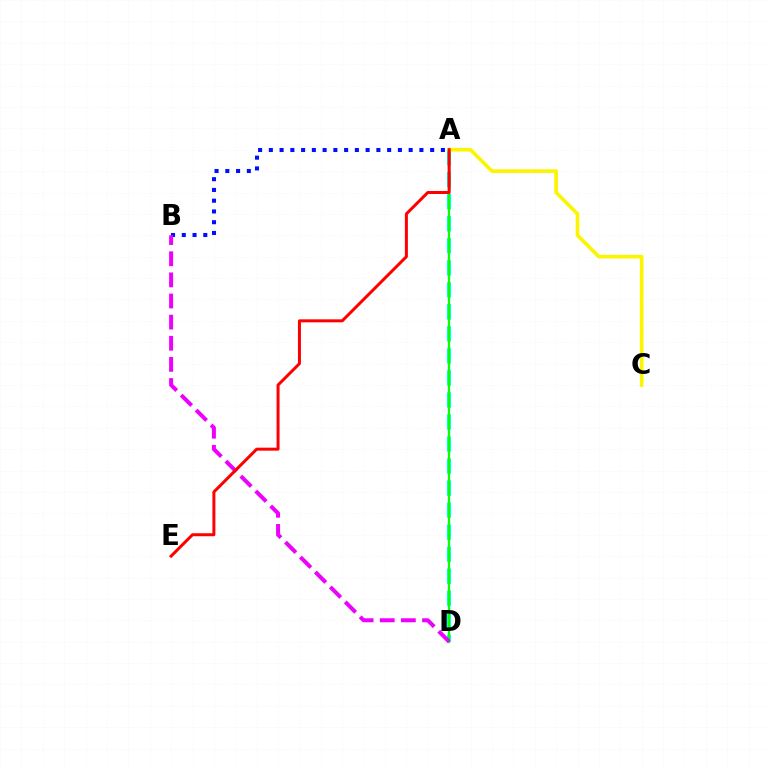{('A', 'B'): [{'color': '#0010ff', 'line_style': 'dotted', 'thickness': 2.92}], ('A', 'D'): [{'color': '#00fff6', 'line_style': 'dashed', 'thickness': 2.99}, {'color': '#08ff00', 'line_style': 'solid', 'thickness': 1.63}], ('B', 'D'): [{'color': '#ee00ff', 'line_style': 'dashed', 'thickness': 2.87}], ('A', 'C'): [{'color': '#fcf500', 'line_style': 'solid', 'thickness': 2.63}], ('A', 'E'): [{'color': '#ff0000', 'line_style': 'solid', 'thickness': 2.16}]}